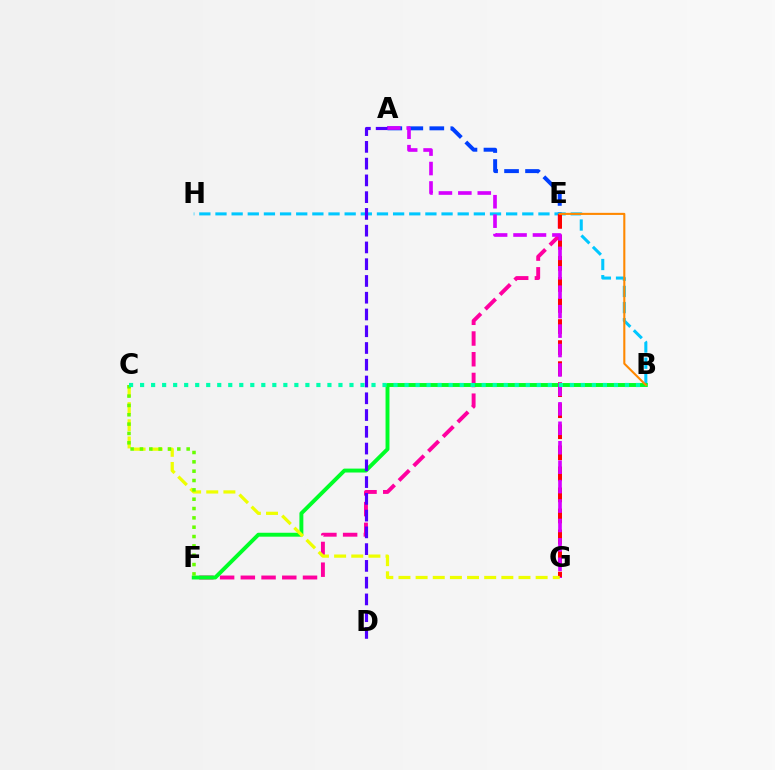{('A', 'E'): [{'color': '#003fff', 'line_style': 'dashed', 'thickness': 2.85}], ('B', 'H'): [{'color': '#00c7ff', 'line_style': 'dashed', 'thickness': 2.19}], ('E', 'F'): [{'color': '#ff00a0', 'line_style': 'dashed', 'thickness': 2.82}], ('B', 'F'): [{'color': '#00ff27', 'line_style': 'solid', 'thickness': 2.82}], ('E', 'G'): [{'color': '#ff0000', 'line_style': 'dashed', 'thickness': 2.86}], ('A', 'G'): [{'color': '#d600ff', 'line_style': 'dashed', 'thickness': 2.64}], ('B', 'E'): [{'color': '#ff8800', 'line_style': 'solid', 'thickness': 1.5}], ('A', 'D'): [{'color': '#4f00ff', 'line_style': 'dashed', 'thickness': 2.28}], ('C', 'G'): [{'color': '#eeff00', 'line_style': 'dashed', 'thickness': 2.33}], ('C', 'F'): [{'color': '#66ff00', 'line_style': 'dotted', 'thickness': 2.54}], ('B', 'C'): [{'color': '#00ffaf', 'line_style': 'dotted', 'thickness': 2.99}]}